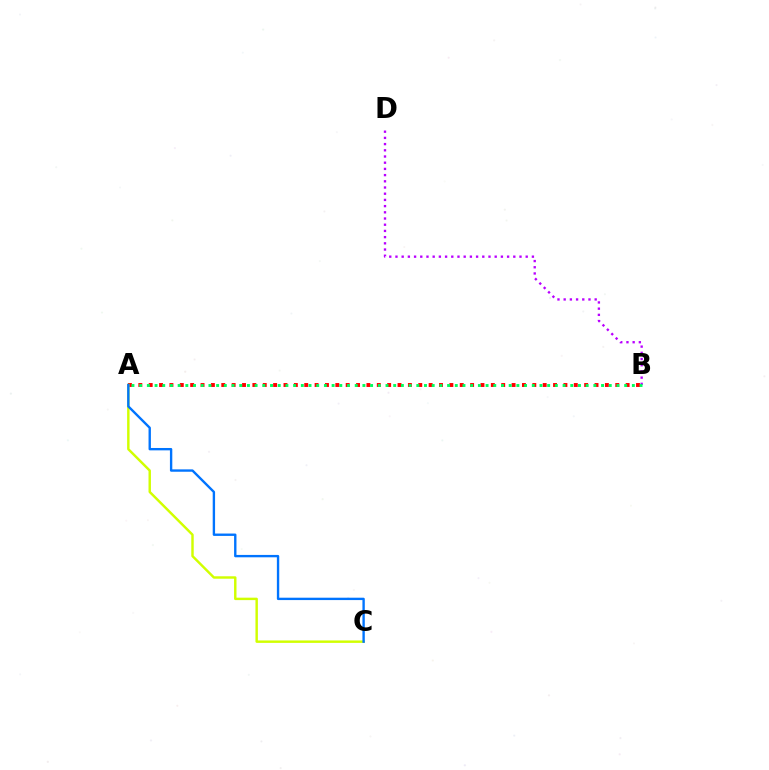{('B', 'D'): [{'color': '#b900ff', 'line_style': 'dotted', 'thickness': 1.69}], ('A', 'B'): [{'color': '#ff0000', 'line_style': 'dotted', 'thickness': 2.82}, {'color': '#00ff5c', 'line_style': 'dotted', 'thickness': 2.09}], ('A', 'C'): [{'color': '#d1ff00', 'line_style': 'solid', 'thickness': 1.76}, {'color': '#0074ff', 'line_style': 'solid', 'thickness': 1.71}]}